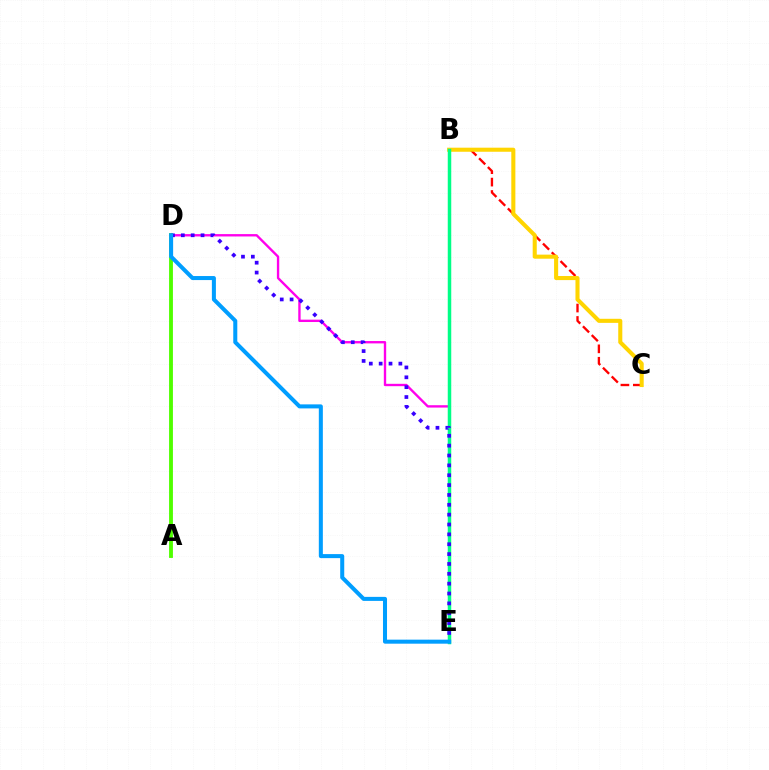{('B', 'C'): [{'color': '#ff0000', 'line_style': 'dashed', 'thickness': 1.69}, {'color': '#ffd500', 'line_style': 'solid', 'thickness': 2.93}], ('A', 'D'): [{'color': '#4fff00', 'line_style': 'solid', 'thickness': 2.77}], ('D', 'E'): [{'color': '#ff00ed', 'line_style': 'solid', 'thickness': 1.7}, {'color': '#3700ff', 'line_style': 'dotted', 'thickness': 2.68}, {'color': '#009eff', 'line_style': 'solid', 'thickness': 2.9}], ('B', 'E'): [{'color': '#00ff86', 'line_style': 'solid', 'thickness': 2.51}]}